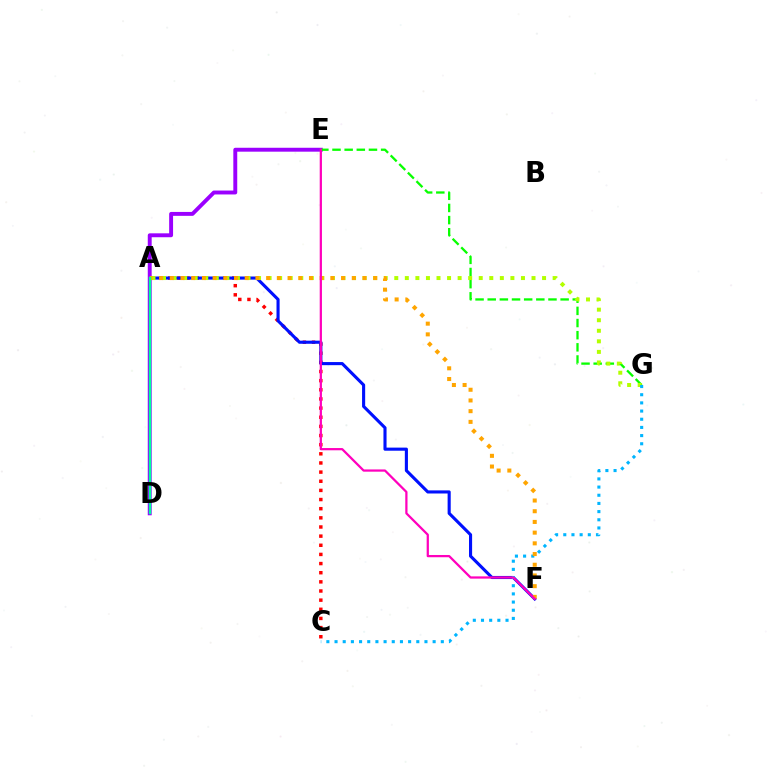{('A', 'C'): [{'color': '#ff0000', 'line_style': 'dotted', 'thickness': 2.48}], ('A', 'F'): [{'color': '#0010ff', 'line_style': 'solid', 'thickness': 2.24}, {'color': '#ffa500', 'line_style': 'dotted', 'thickness': 2.91}], ('D', 'E'): [{'color': '#9b00ff', 'line_style': 'solid', 'thickness': 2.81}], ('E', 'G'): [{'color': '#08ff00', 'line_style': 'dashed', 'thickness': 1.65}], ('A', 'G'): [{'color': '#b3ff00', 'line_style': 'dotted', 'thickness': 2.87}], ('C', 'G'): [{'color': '#00b5ff', 'line_style': 'dotted', 'thickness': 2.22}], ('A', 'D'): [{'color': '#00ff9d', 'line_style': 'solid', 'thickness': 1.72}], ('E', 'F'): [{'color': '#ff00bd', 'line_style': 'solid', 'thickness': 1.62}]}